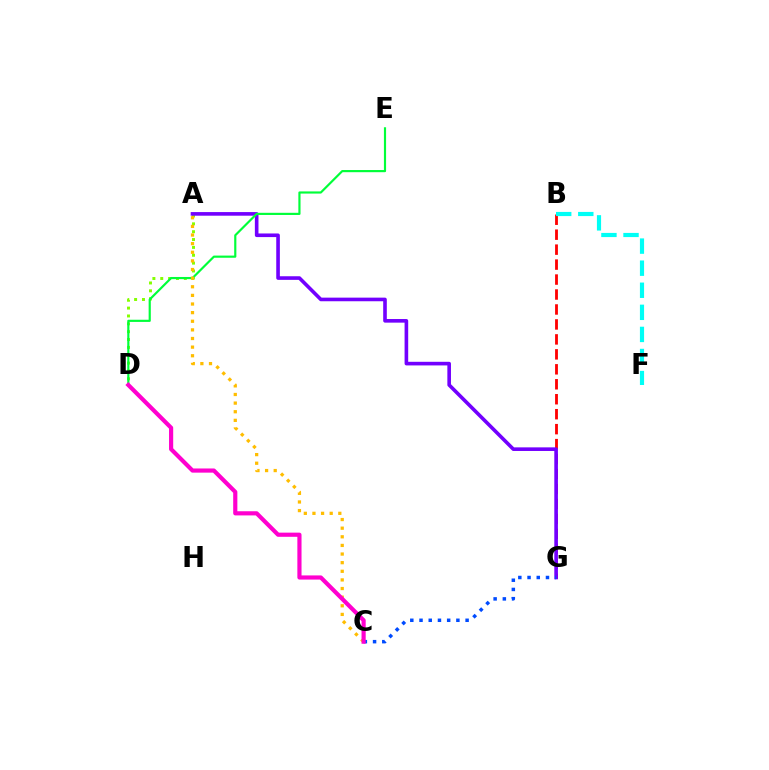{('A', 'D'): [{'color': '#84ff00', 'line_style': 'dotted', 'thickness': 2.13}], ('B', 'G'): [{'color': '#ff0000', 'line_style': 'dashed', 'thickness': 2.03}], ('A', 'G'): [{'color': '#7200ff', 'line_style': 'solid', 'thickness': 2.61}], ('D', 'E'): [{'color': '#00ff39', 'line_style': 'solid', 'thickness': 1.56}], ('C', 'G'): [{'color': '#004bff', 'line_style': 'dotted', 'thickness': 2.5}], ('A', 'C'): [{'color': '#ffbd00', 'line_style': 'dotted', 'thickness': 2.34}], ('B', 'F'): [{'color': '#00fff6', 'line_style': 'dashed', 'thickness': 3.0}], ('C', 'D'): [{'color': '#ff00cf', 'line_style': 'solid', 'thickness': 3.0}]}